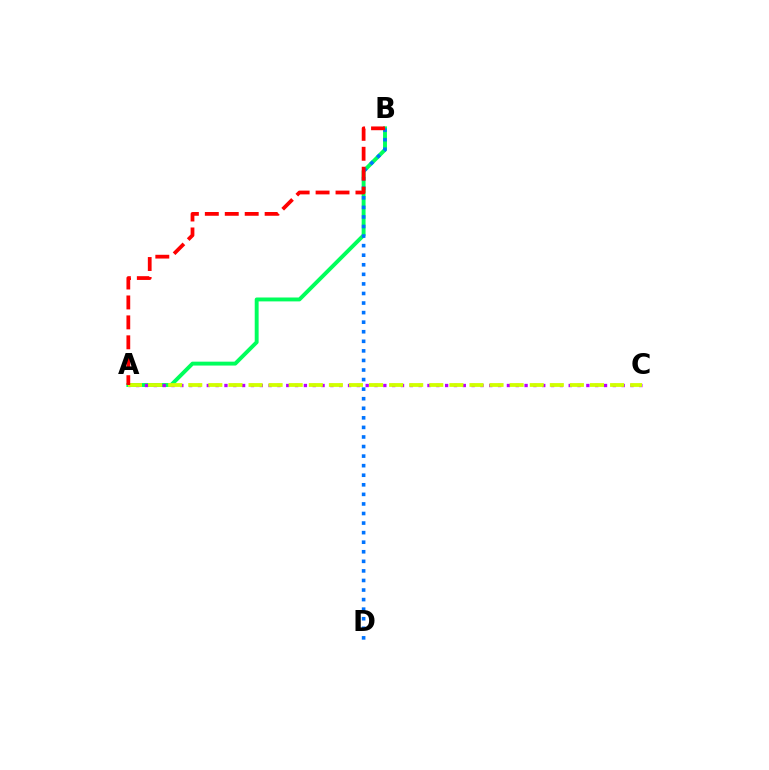{('A', 'B'): [{'color': '#00ff5c', 'line_style': 'solid', 'thickness': 2.81}, {'color': '#ff0000', 'line_style': 'dashed', 'thickness': 2.71}], ('A', 'C'): [{'color': '#b900ff', 'line_style': 'dotted', 'thickness': 2.4}, {'color': '#d1ff00', 'line_style': 'dashed', 'thickness': 2.73}], ('B', 'D'): [{'color': '#0074ff', 'line_style': 'dotted', 'thickness': 2.6}]}